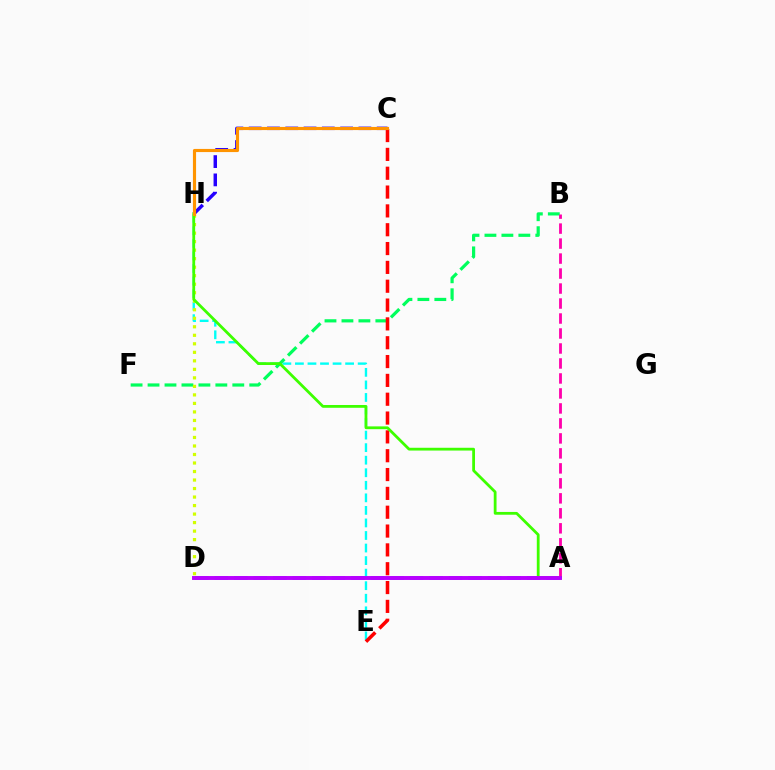{('C', 'H'): [{'color': '#2500ff', 'line_style': 'dashed', 'thickness': 2.48}, {'color': '#ff9400', 'line_style': 'solid', 'thickness': 2.26}], ('E', 'H'): [{'color': '#00fff6', 'line_style': 'dashed', 'thickness': 1.7}], ('A', 'D'): [{'color': '#0074ff', 'line_style': 'dashed', 'thickness': 2.65}, {'color': '#b900ff', 'line_style': 'solid', 'thickness': 2.83}], ('B', 'F'): [{'color': '#00ff5c', 'line_style': 'dashed', 'thickness': 2.3}], ('C', 'E'): [{'color': '#ff0000', 'line_style': 'dashed', 'thickness': 2.56}], ('A', 'B'): [{'color': '#ff00ac', 'line_style': 'dashed', 'thickness': 2.04}], ('D', 'H'): [{'color': '#d1ff00', 'line_style': 'dotted', 'thickness': 2.31}], ('A', 'H'): [{'color': '#3dff00', 'line_style': 'solid', 'thickness': 2.01}]}